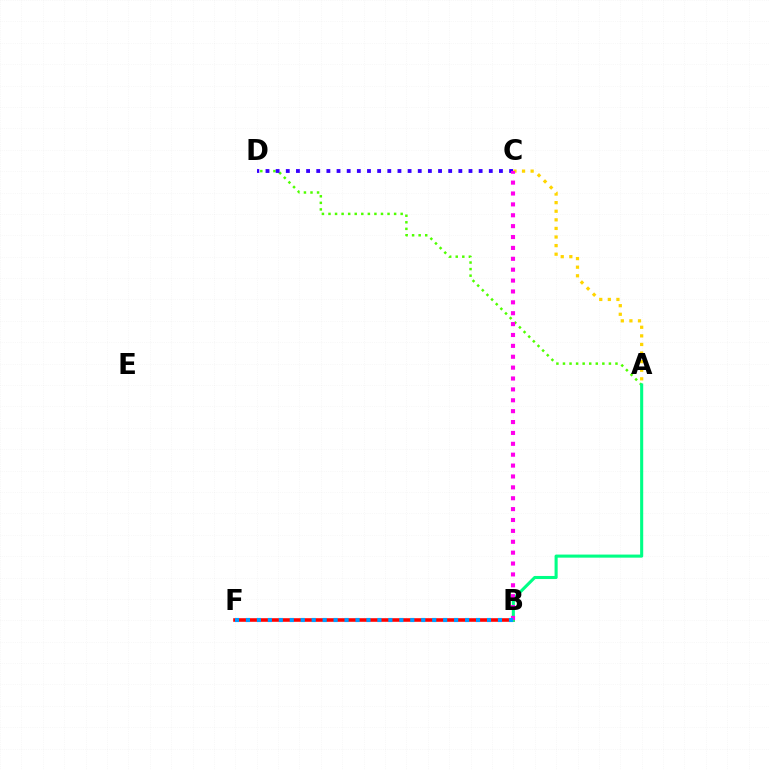{('A', 'D'): [{'color': '#4fff00', 'line_style': 'dotted', 'thickness': 1.78}], ('C', 'D'): [{'color': '#3700ff', 'line_style': 'dotted', 'thickness': 2.76}], ('A', 'C'): [{'color': '#ffd500', 'line_style': 'dotted', 'thickness': 2.33}], ('B', 'F'): [{'color': '#ff0000', 'line_style': 'solid', 'thickness': 2.57}, {'color': '#009eff', 'line_style': 'dotted', 'thickness': 2.98}], ('A', 'B'): [{'color': '#00ff86', 'line_style': 'solid', 'thickness': 2.22}], ('B', 'C'): [{'color': '#ff00ed', 'line_style': 'dotted', 'thickness': 2.96}]}